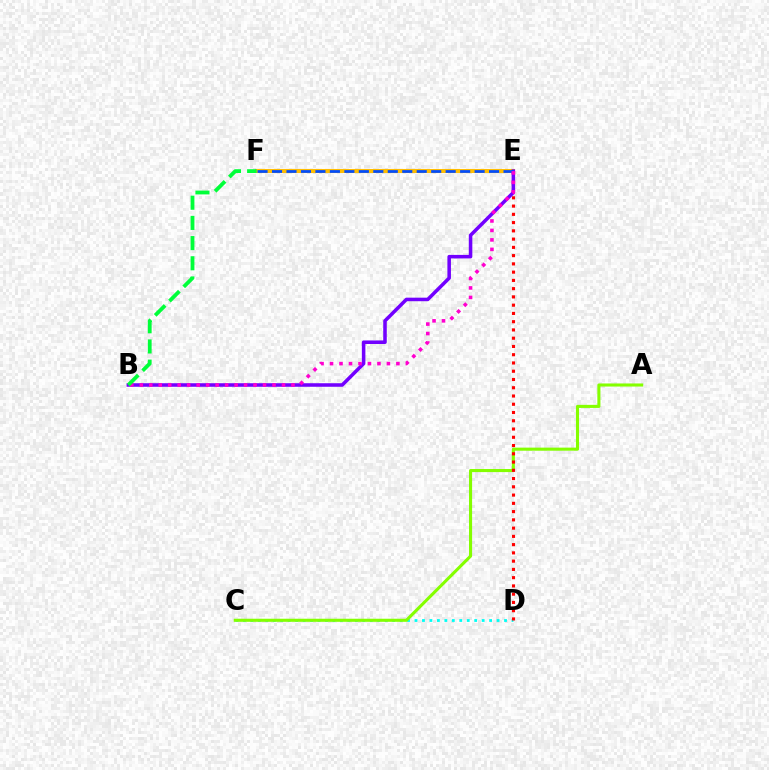{('E', 'F'): [{'color': '#ffbd00', 'line_style': 'solid', 'thickness': 2.93}, {'color': '#004bff', 'line_style': 'dashed', 'thickness': 1.97}], ('C', 'D'): [{'color': '#00fff6', 'line_style': 'dotted', 'thickness': 2.03}], ('A', 'C'): [{'color': '#84ff00', 'line_style': 'solid', 'thickness': 2.22}], ('D', 'E'): [{'color': '#ff0000', 'line_style': 'dotted', 'thickness': 2.24}], ('B', 'E'): [{'color': '#7200ff', 'line_style': 'solid', 'thickness': 2.55}, {'color': '#ff00cf', 'line_style': 'dotted', 'thickness': 2.58}], ('B', 'F'): [{'color': '#00ff39', 'line_style': 'dashed', 'thickness': 2.74}]}